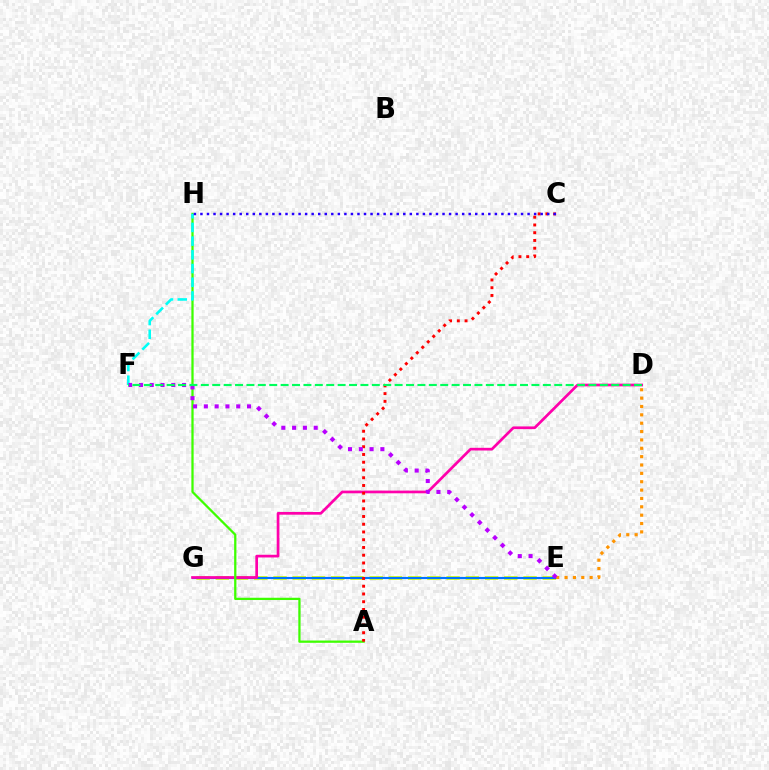{('E', 'G'): [{'color': '#d1ff00', 'line_style': 'dashed', 'thickness': 2.61}, {'color': '#0074ff', 'line_style': 'solid', 'thickness': 1.55}], ('D', 'G'): [{'color': '#ff00ac', 'line_style': 'solid', 'thickness': 1.95}], ('A', 'H'): [{'color': '#3dff00', 'line_style': 'solid', 'thickness': 1.63}], ('F', 'H'): [{'color': '#00fff6', 'line_style': 'dashed', 'thickness': 1.86}], ('D', 'E'): [{'color': '#ff9400', 'line_style': 'dotted', 'thickness': 2.27}], ('A', 'C'): [{'color': '#ff0000', 'line_style': 'dotted', 'thickness': 2.11}], ('C', 'H'): [{'color': '#2500ff', 'line_style': 'dotted', 'thickness': 1.78}], ('E', 'F'): [{'color': '#b900ff', 'line_style': 'dotted', 'thickness': 2.93}], ('D', 'F'): [{'color': '#00ff5c', 'line_style': 'dashed', 'thickness': 1.55}]}